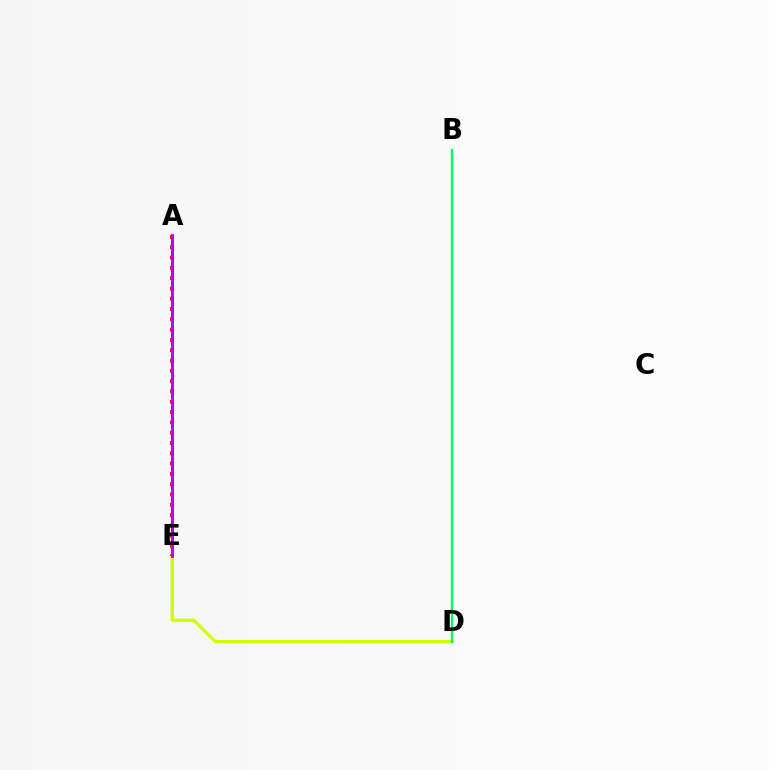{('A', 'E'): [{'color': '#0074ff', 'line_style': 'dashed', 'thickness': 2.07}, {'color': '#ff0000', 'line_style': 'dotted', 'thickness': 2.8}, {'color': '#b900ff', 'line_style': 'solid', 'thickness': 2.08}], ('D', 'E'): [{'color': '#d1ff00', 'line_style': 'solid', 'thickness': 2.35}], ('B', 'D'): [{'color': '#00ff5c', 'line_style': 'solid', 'thickness': 1.68}]}